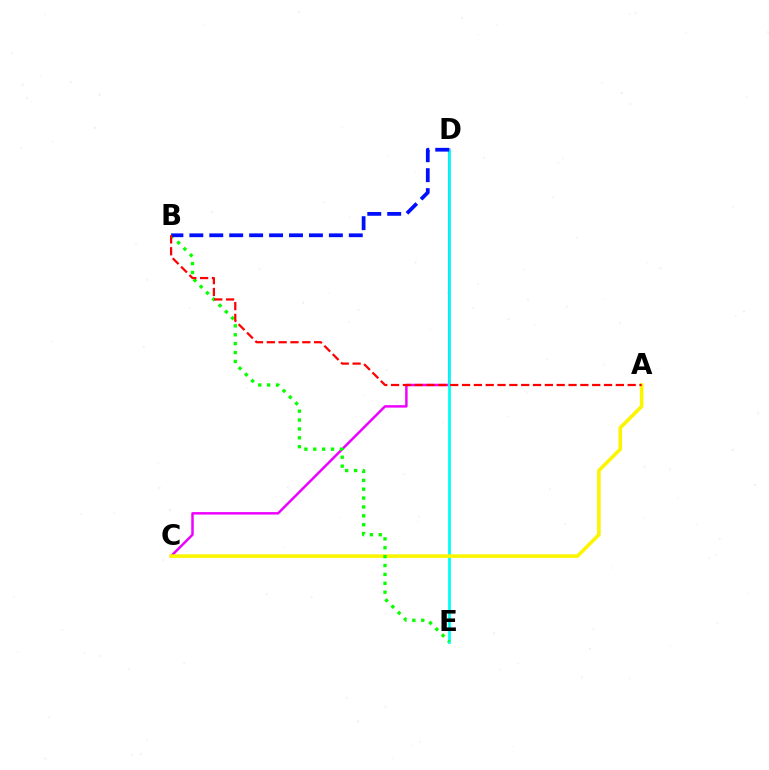{('C', 'D'): [{'color': '#ee00ff', 'line_style': 'solid', 'thickness': 1.78}], ('D', 'E'): [{'color': '#00fff6', 'line_style': 'solid', 'thickness': 1.99}], ('A', 'C'): [{'color': '#fcf500', 'line_style': 'solid', 'thickness': 2.58}], ('B', 'E'): [{'color': '#08ff00', 'line_style': 'dotted', 'thickness': 2.41}], ('B', 'D'): [{'color': '#0010ff', 'line_style': 'dashed', 'thickness': 2.71}], ('A', 'B'): [{'color': '#ff0000', 'line_style': 'dashed', 'thickness': 1.61}]}